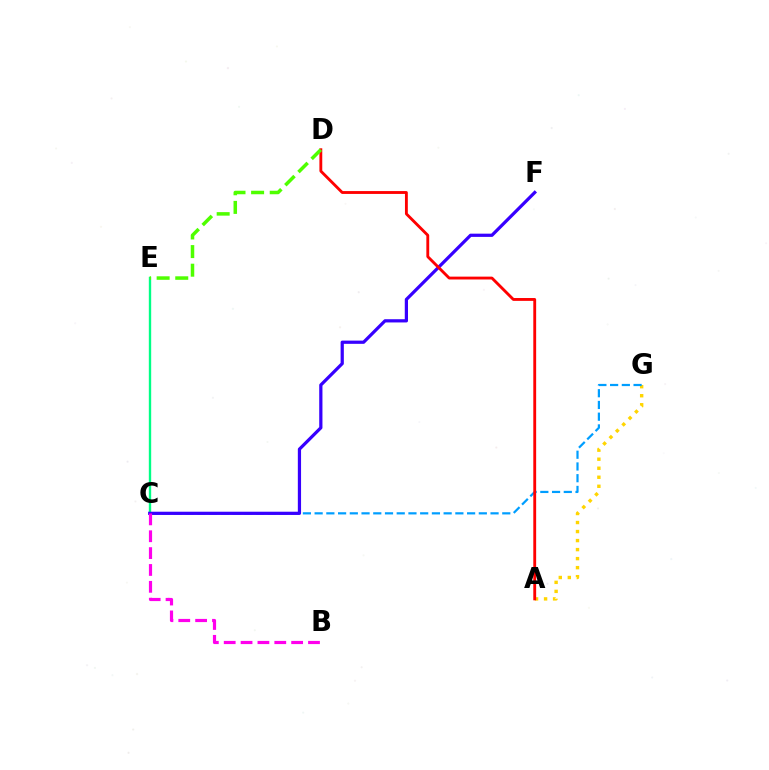{('A', 'G'): [{'color': '#ffd500', 'line_style': 'dotted', 'thickness': 2.45}], ('C', 'E'): [{'color': '#00ff86', 'line_style': 'solid', 'thickness': 1.71}], ('C', 'G'): [{'color': '#009eff', 'line_style': 'dashed', 'thickness': 1.59}], ('C', 'F'): [{'color': '#3700ff', 'line_style': 'solid', 'thickness': 2.32}], ('B', 'C'): [{'color': '#ff00ed', 'line_style': 'dashed', 'thickness': 2.29}], ('A', 'D'): [{'color': '#ff0000', 'line_style': 'solid', 'thickness': 2.05}], ('D', 'E'): [{'color': '#4fff00', 'line_style': 'dashed', 'thickness': 2.53}]}